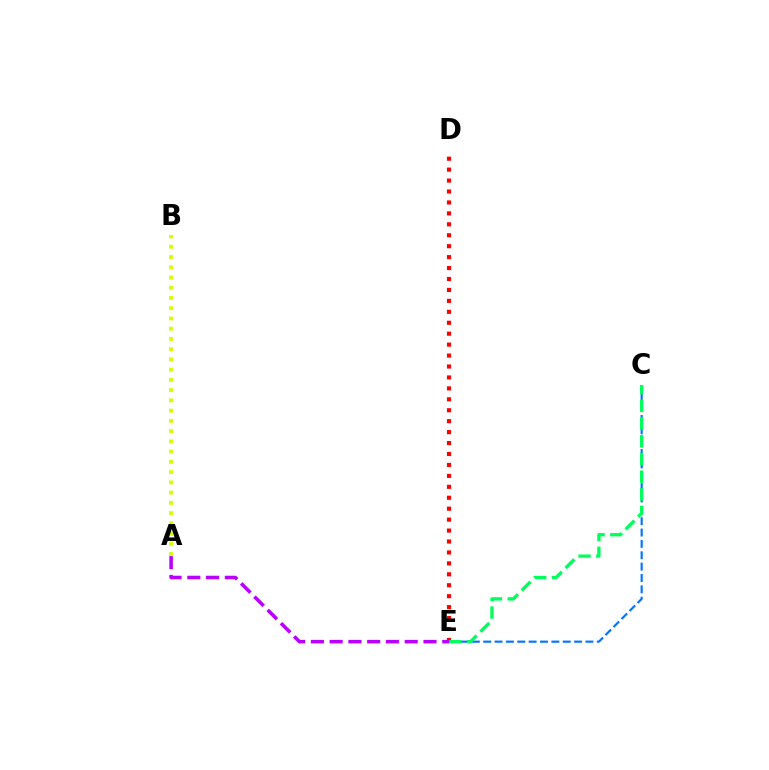{('C', 'E'): [{'color': '#0074ff', 'line_style': 'dashed', 'thickness': 1.54}, {'color': '#00ff5c', 'line_style': 'dashed', 'thickness': 2.41}], ('A', 'B'): [{'color': '#d1ff00', 'line_style': 'dotted', 'thickness': 2.78}], ('D', 'E'): [{'color': '#ff0000', 'line_style': 'dotted', 'thickness': 2.97}], ('A', 'E'): [{'color': '#b900ff', 'line_style': 'dashed', 'thickness': 2.55}]}